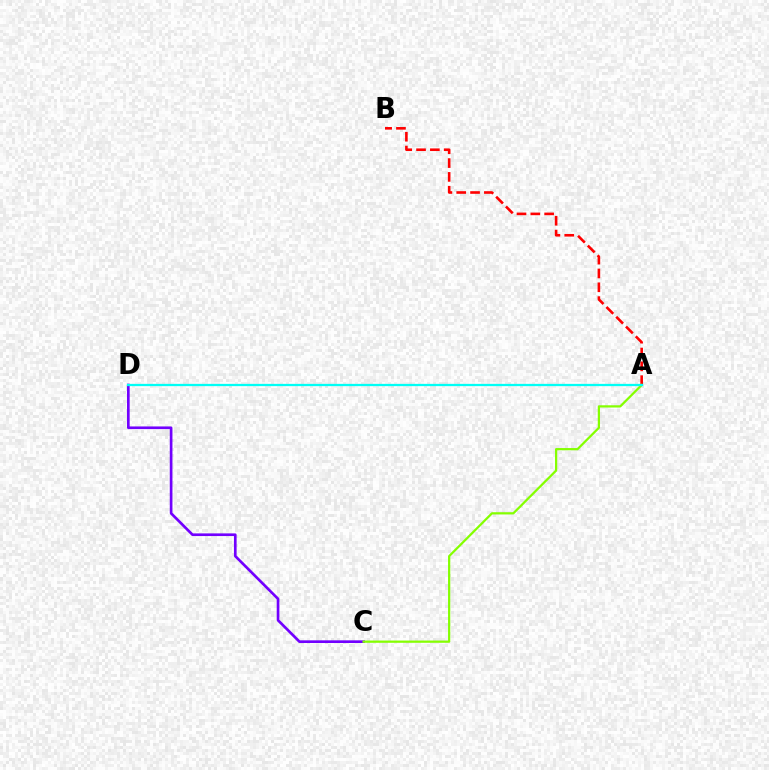{('C', 'D'): [{'color': '#7200ff', 'line_style': 'solid', 'thickness': 1.92}], ('A', 'B'): [{'color': '#ff0000', 'line_style': 'dashed', 'thickness': 1.88}], ('A', 'C'): [{'color': '#84ff00', 'line_style': 'solid', 'thickness': 1.61}], ('A', 'D'): [{'color': '#00fff6', 'line_style': 'solid', 'thickness': 1.64}]}